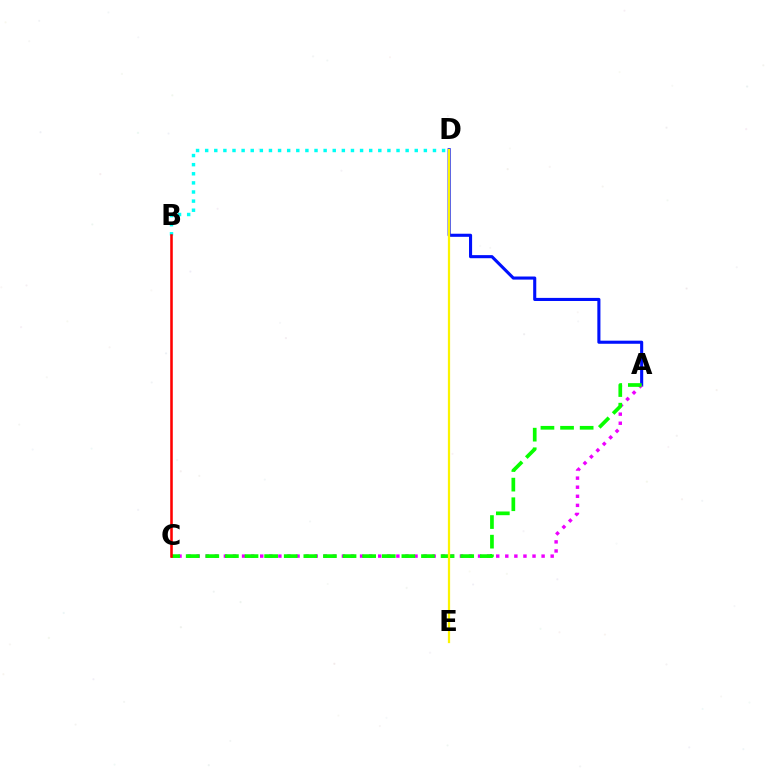{('A', 'D'): [{'color': '#0010ff', 'line_style': 'solid', 'thickness': 2.23}], ('A', 'C'): [{'color': '#ee00ff', 'line_style': 'dotted', 'thickness': 2.47}, {'color': '#08ff00', 'line_style': 'dashed', 'thickness': 2.66}], ('B', 'D'): [{'color': '#00fff6', 'line_style': 'dotted', 'thickness': 2.48}], ('D', 'E'): [{'color': '#fcf500', 'line_style': 'solid', 'thickness': 1.61}], ('B', 'C'): [{'color': '#ff0000', 'line_style': 'solid', 'thickness': 1.84}]}